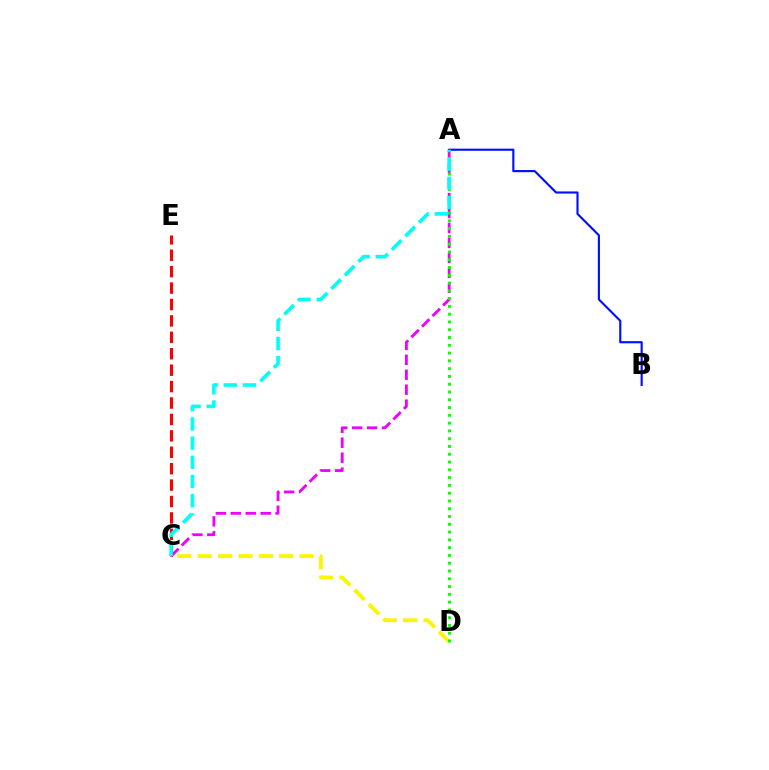{('A', 'C'): [{'color': '#ee00ff', 'line_style': 'dashed', 'thickness': 2.03}, {'color': '#00fff6', 'line_style': 'dashed', 'thickness': 2.61}], ('A', 'B'): [{'color': '#0010ff', 'line_style': 'solid', 'thickness': 1.54}], ('C', 'D'): [{'color': '#fcf500', 'line_style': 'dashed', 'thickness': 2.77}], ('A', 'D'): [{'color': '#08ff00', 'line_style': 'dotted', 'thickness': 2.11}], ('C', 'E'): [{'color': '#ff0000', 'line_style': 'dashed', 'thickness': 2.23}]}